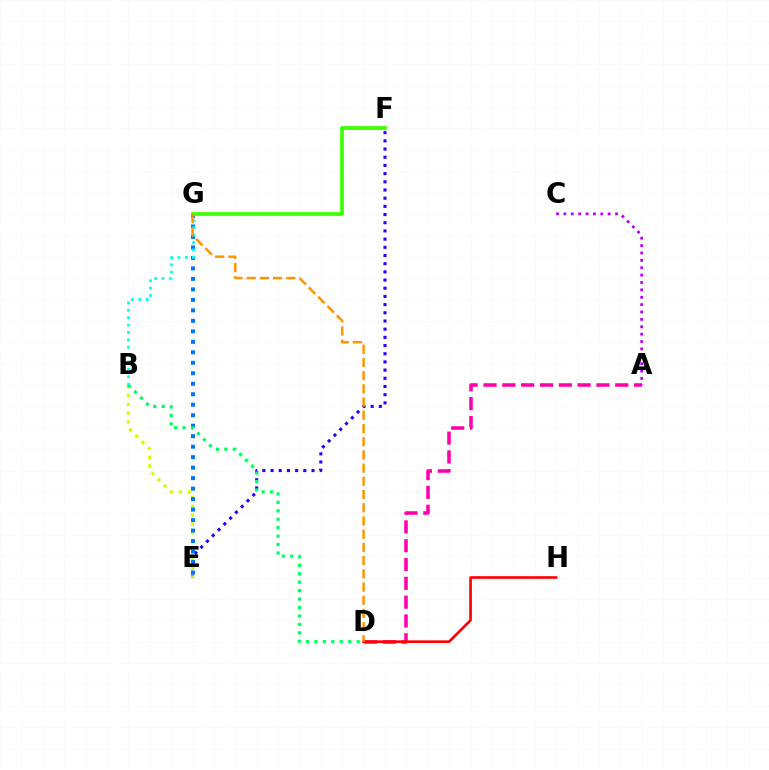{('E', 'F'): [{'color': '#2500ff', 'line_style': 'dotted', 'thickness': 2.22}], ('A', 'D'): [{'color': '#ff00ac', 'line_style': 'dashed', 'thickness': 2.56}], ('B', 'E'): [{'color': '#d1ff00', 'line_style': 'dotted', 'thickness': 2.4}], ('A', 'C'): [{'color': '#b900ff', 'line_style': 'dotted', 'thickness': 2.01}], ('E', 'G'): [{'color': '#0074ff', 'line_style': 'dotted', 'thickness': 2.85}], ('D', 'H'): [{'color': '#ff0000', 'line_style': 'solid', 'thickness': 1.9}], ('B', 'D'): [{'color': '#00ff5c', 'line_style': 'dotted', 'thickness': 2.29}], ('F', 'G'): [{'color': '#3dff00', 'line_style': 'solid', 'thickness': 2.68}], ('B', 'G'): [{'color': '#00fff6', 'line_style': 'dotted', 'thickness': 2.0}], ('D', 'G'): [{'color': '#ff9400', 'line_style': 'dashed', 'thickness': 1.79}]}